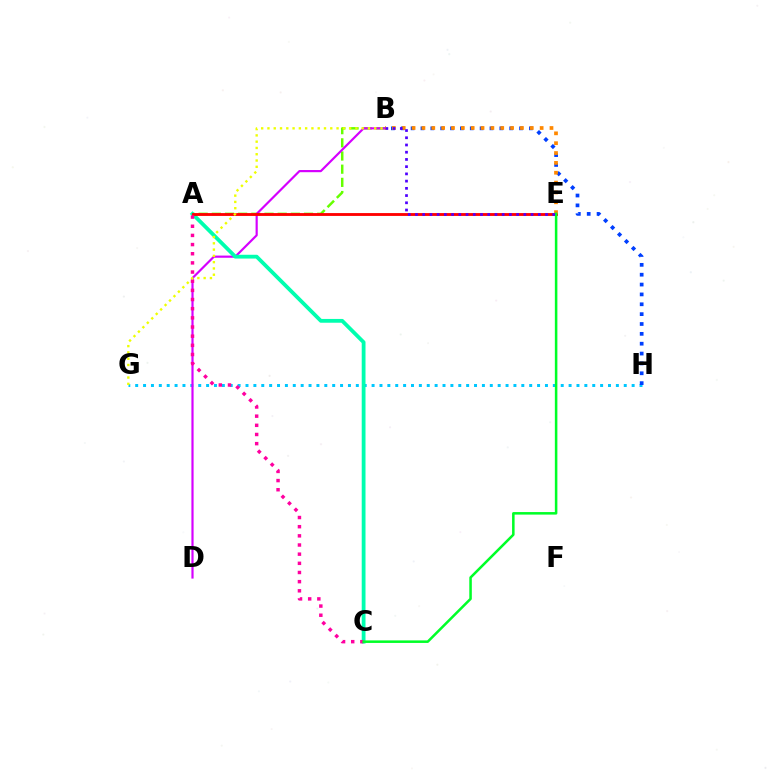{('G', 'H'): [{'color': '#00c7ff', 'line_style': 'dotted', 'thickness': 2.14}], ('A', 'B'): [{'color': '#66ff00', 'line_style': 'dashed', 'thickness': 1.79}], ('B', 'D'): [{'color': '#d600ff', 'line_style': 'solid', 'thickness': 1.57}], ('A', 'C'): [{'color': '#00ffaf', 'line_style': 'solid', 'thickness': 2.73}, {'color': '#ff00a0', 'line_style': 'dotted', 'thickness': 2.49}], ('A', 'E'): [{'color': '#ff0000', 'line_style': 'solid', 'thickness': 2.05}], ('B', 'G'): [{'color': '#eeff00', 'line_style': 'dotted', 'thickness': 1.71}], ('B', 'H'): [{'color': '#003fff', 'line_style': 'dotted', 'thickness': 2.68}], ('B', 'E'): [{'color': '#ff8800', 'line_style': 'dotted', 'thickness': 2.68}, {'color': '#4f00ff', 'line_style': 'dotted', 'thickness': 1.96}], ('C', 'E'): [{'color': '#00ff27', 'line_style': 'solid', 'thickness': 1.82}]}